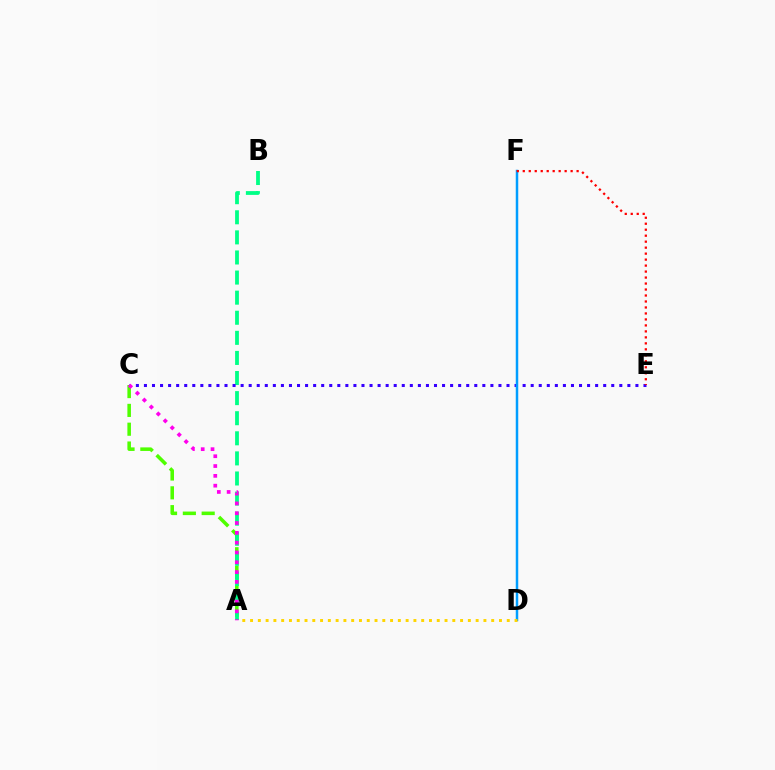{('A', 'C'): [{'color': '#4fff00', 'line_style': 'dashed', 'thickness': 2.56}, {'color': '#ff00ed', 'line_style': 'dotted', 'thickness': 2.67}], ('A', 'B'): [{'color': '#00ff86', 'line_style': 'dashed', 'thickness': 2.73}], ('C', 'E'): [{'color': '#3700ff', 'line_style': 'dotted', 'thickness': 2.19}], ('D', 'F'): [{'color': '#009eff', 'line_style': 'solid', 'thickness': 1.8}], ('A', 'D'): [{'color': '#ffd500', 'line_style': 'dotted', 'thickness': 2.11}], ('E', 'F'): [{'color': '#ff0000', 'line_style': 'dotted', 'thickness': 1.63}]}